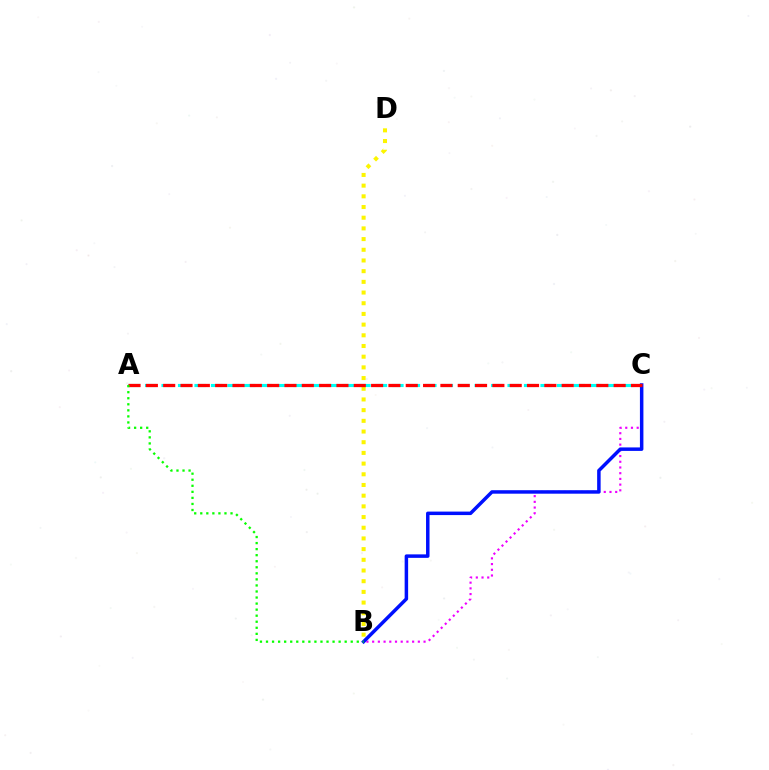{('B', 'C'): [{'color': '#ee00ff', 'line_style': 'dotted', 'thickness': 1.55}, {'color': '#0010ff', 'line_style': 'solid', 'thickness': 2.51}], ('A', 'C'): [{'color': '#00fff6', 'line_style': 'dashed', 'thickness': 2.24}, {'color': '#ff0000', 'line_style': 'dashed', 'thickness': 2.35}], ('B', 'D'): [{'color': '#fcf500', 'line_style': 'dotted', 'thickness': 2.9}], ('A', 'B'): [{'color': '#08ff00', 'line_style': 'dotted', 'thickness': 1.64}]}